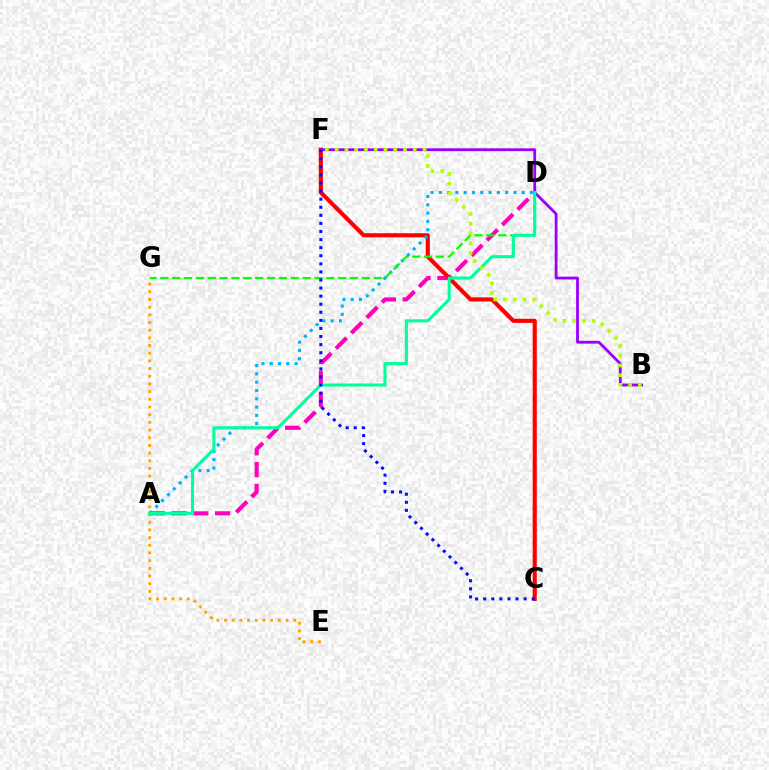{('A', 'D'): [{'color': '#ff00bd', 'line_style': 'dashed', 'thickness': 2.96}, {'color': '#00b5ff', 'line_style': 'dotted', 'thickness': 2.25}, {'color': '#00ff9d', 'line_style': 'solid', 'thickness': 2.21}], ('C', 'F'): [{'color': '#ff0000', 'line_style': 'solid', 'thickness': 2.96}, {'color': '#0010ff', 'line_style': 'dotted', 'thickness': 2.2}], ('B', 'F'): [{'color': '#9b00ff', 'line_style': 'solid', 'thickness': 2.02}, {'color': '#b3ff00', 'line_style': 'dotted', 'thickness': 2.65}], ('E', 'G'): [{'color': '#ffa500', 'line_style': 'dotted', 'thickness': 2.09}], ('D', 'G'): [{'color': '#08ff00', 'line_style': 'dashed', 'thickness': 1.61}]}